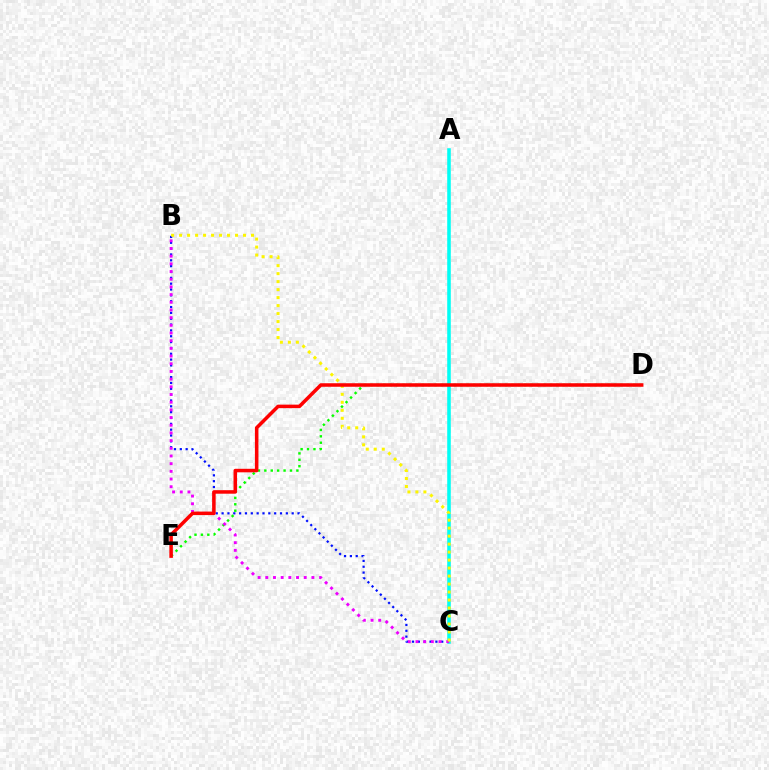{('B', 'C'): [{'color': '#0010ff', 'line_style': 'dotted', 'thickness': 1.59}, {'color': '#ee00ff', 'line_style': 'dotted', 'thickness': 2.09}, {'color': '#fcf500', 'line_style': 'dotted', 'thickness': 2.17}], ('D', 'E'): [{'color': '#08ff00', 'line_style': 'dotted', 'thickness': 1.74}, {'color': '#ff0000', 'line_style': 'solid', 'thickness': 2.54}], ('A', 'C'): [{'color': '#00fff6', 'line_style': 'solid', 'thickness': 2.56}]}